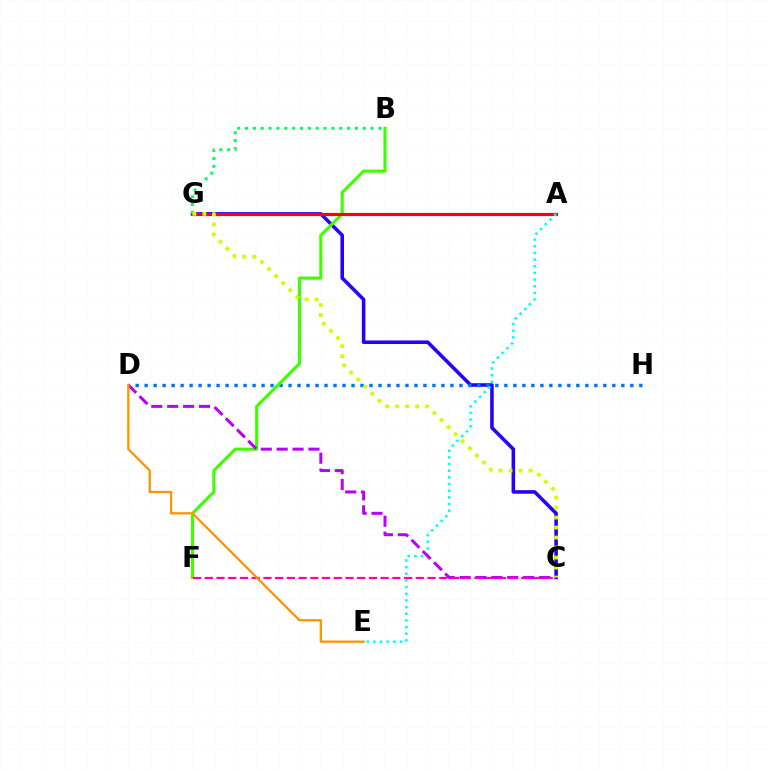{('C', 'G'): [{'color': '#2500ff', 'line_style': 'solid', 'thickness': 2.56}, {'color': '#d1ff00', 'line_style': 'dotted', 'thickness': 2.72}], ('D', 'H'): [{'color': '#0074ff', 'line_style': 'dotted', 'thickness': 2.44}], ('B', 'F'): [{'color': '#3dff00', 'line_style': 'solid', 'thickness': 2.22}], ('A', 'G'): [{'color': '#ff0000', 'line_style': 'solid', 'thickness': 2.27}], ('B', 'G'): [{'color': '#00ff5c', 'line_style': 'dotted', 'thickness': 2.13}], ('A', 'E'): [{'color': '#00fff6', 'line_style': 'dotted', 'thickness': 1.81}], ('C', 'D'): [{'color': '#b900ff', 'line_style': 'dashed', 'thickness': 2.16}], ('C', 'F'): [{'color': '#ff00ac', 'line_style': 'dashed', 'thickness': 1.59}], ('D', 'E'): [{'color': '#ff9400', 'line_style': 'solid', 'thickness': 1.64}]}